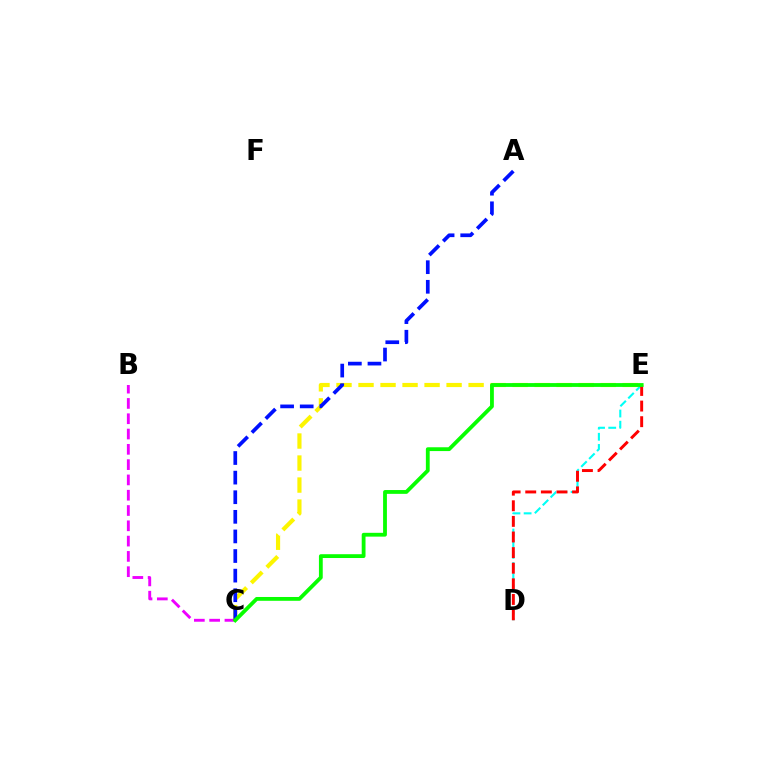{('B', 'C'): [{'color': '#ee00ff', 'line_style': 'dashed', 'thickness': 2.08}], ('D', 'E'): [{'color': '#00fff6', 'line_style': 'dashed', 'thickness': 1.52}, {'color': '#ff0000', 'line_style': 'dashed', 'thickness': 2.12}], ('C', 'E'): [{'color': '#fcf500', 'line_style': 'dashed', 'thickness': 2.99}, {'color': '#08ff00', 'line_style': 'solid', 'thickness': 2.74}], ('A', 'C'): [{'color': '#0010ff', 'line_style': 'dashed', 'thickness': 2.66}]}